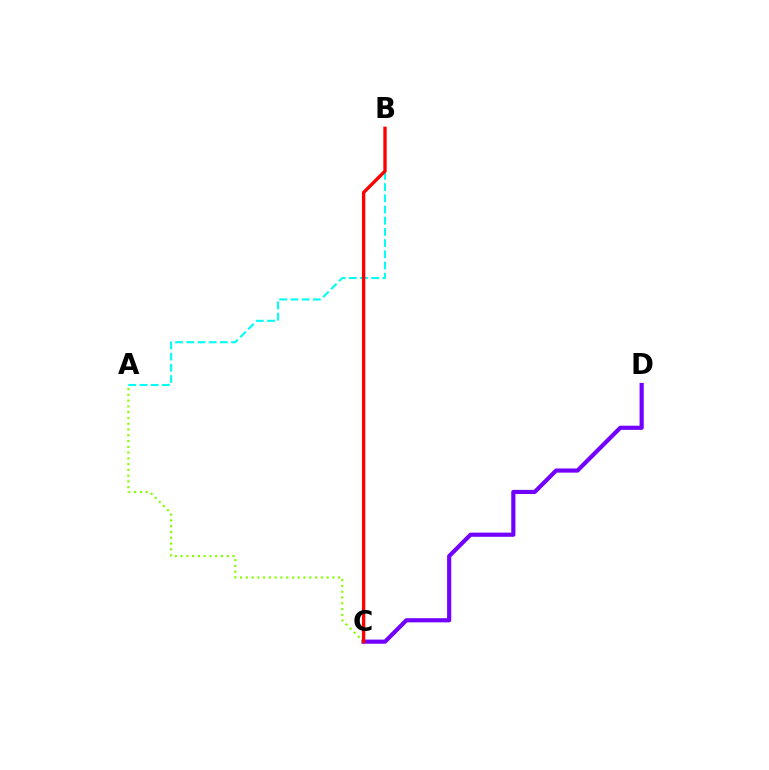{('A', 'C'): [{'color': '#84ff00', 'line_style': 'dotted', 'thickness': 1.57}], ('C', 'D'): [{'color': '#7200ff', 'line_style': 'solid', 'thickness': 2.99}], ('A', 'B'): [{'color': '#00fff6', 'line_style': 'dashed', 'thickness': 1.52}], ('B', 'C'): [{'color': '#ff0000', 'line_style': 'solid', 'thickness': 2.41}]}